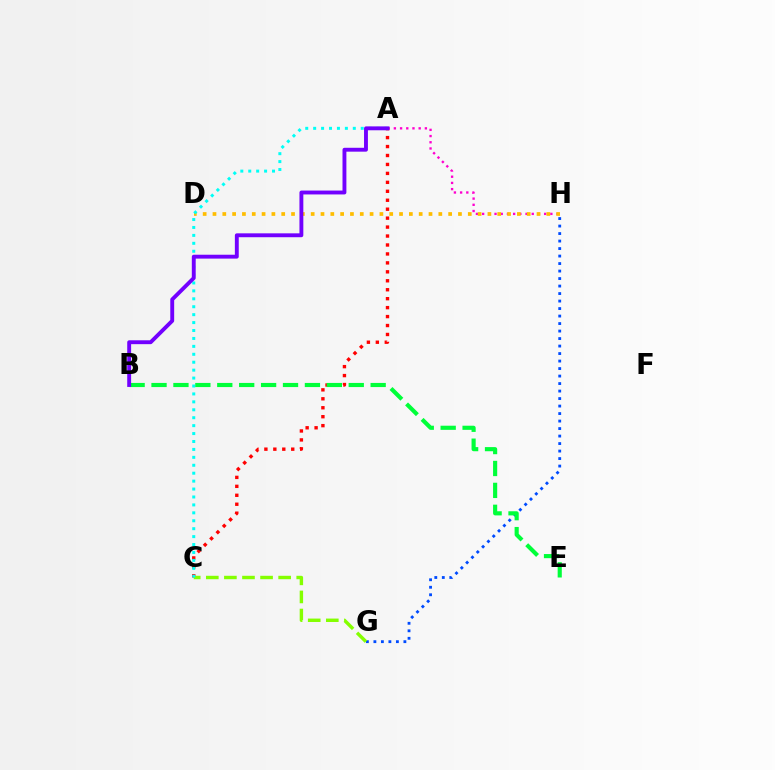{('A', 'H'): [{'color': '#ff00cf', 'line_style': 'dotted', 'thickness': 1.69}], ('G', 'H'): [{'color': '#004bff', 'line_style': 'dotted', 'thickness': 2.04}], ('A', 'C'): [{'color': '#ff0000', 'line_style': 'dotted', 'thickness': 2.43}, {'color': '#00fff6', 'line_style': 'dotted', 'thickness': 2.15}], ('C', 'G'): [{'color': '#84ff00', 'line_style': 'dashed', 'thickness': 2.46}], ('D', 'H'): [{'color': '#ffbd00', 'line_style': 'dotted', 'thickness': 2.67}], ('B', 'E'): [{'color': '#00ff39', 'line_style': 'dashed', 'thickness': 2.98}], ('A', 'B'): [{'color': '#7200ff', 'line_style': 'solid', 'thickness': 2.79}]}